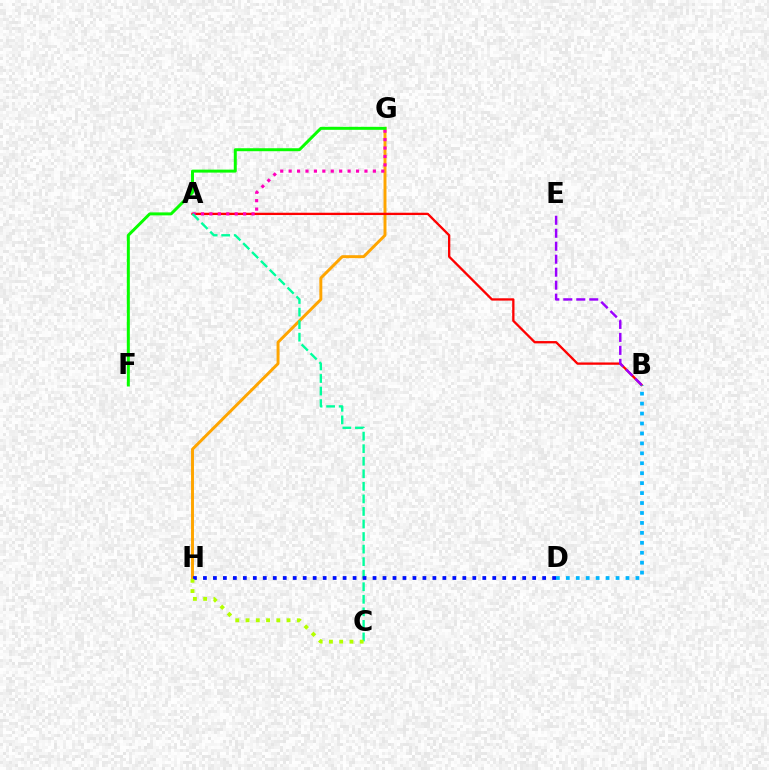{('G', 'H'): [{'color': '#ffa500', 'line_style': 'solid', 'thickness': 2.12}], ('A', 'B'): [{'color': '#ff0000', 'line_style': 'solid', 'thickness': 1.66}], ('A', 'G'): [{'color': '#ff00bd', 'line_style': 'dotted', 'thickness': 2.29}], ('B', 'D'): [{'color': '#00b5ff', 'line_style': 'dotted', 'thickness': 2.7}], ('A', 'C'): [{'color': '#00ff9d', 'line_style': 'dashed', 'thickness': 1.71}], ('F', 'G'): [{'color': '#08ff00', 'line_style': 'solid', 'thickness': 2.14}], ('D', 'H'): [{'color': '#0010ff', 'line_style': 'dotted', 'thickness': 2.71}], ('B', 'E'): [{'color': '#9b00ff', 'line_style': 'dashed', 'thickness': 1.76}], ('C', 'H'): [{'color': '#b3ff00', 'line_style': 'dotted', 'thickness': 2.78}]}